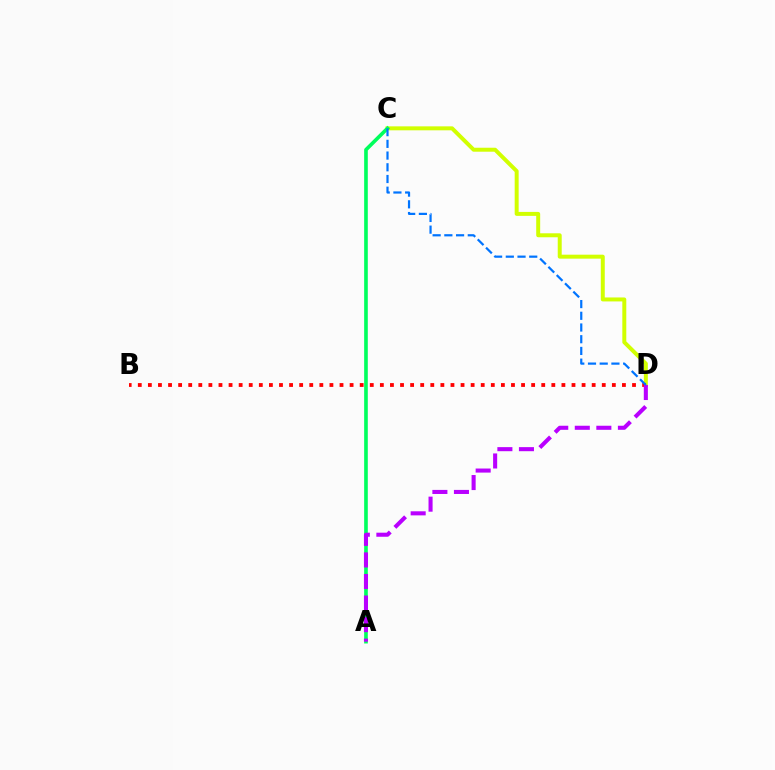{('C', 'D'): [{'color': '#d1ff00', 'line_style': 'solid', 'thickness': 2.86}, {'color': '#0074ff', 'line_style': 'dashed', 'thickness': 1.59}], ('B', 'D'): [{'color': '#ff0000', 'line_style': 'dotted', 'thickness': 2.74}], ('A', 'C'): [{'color': '#00ff5c', 'line_style': 'solid', 'thickness': 2.62}], ('A', 'D'): [{'color': '#b900ff', 'line_style': 'dashed', 'thickness': 2.93}]}